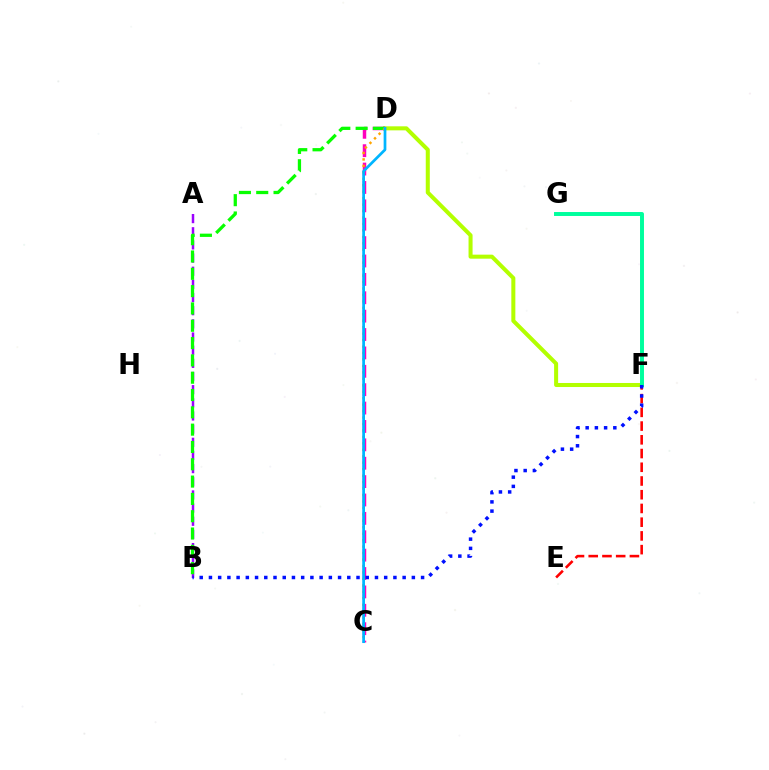{('D', 'F'): [{'color': '#b3ff00', 'line_style': 'solid', 'thickness': 2.9}], ('A', 'B'): [{'color': '#9b00ff', 'line_style': 'dashed', 'thickness': 1.79}], ('C', 'D'): [{'color': '#ff00bd', 'line_style': 'dashed', 'thickness': 2.5}, {'color': '#ffa500', 'line_style': 'dotted', 'thickness': 1.75}, {'color': '#00b5ff', 'line_style': 'solid', 'thickness': 1.96}], ('B', 'D'): [{'color': '#08ff00', 'line_style': 'dashed', 'thickness': 2.35}], ('E', 'F'): [{'color': '#ff0000', 'line_style': 'dashed', 'thickness': 1.86}], ('F', 'G'): [{'color': '#00ff9d', 'line_style': 'solid', 'thickness': 2.85}], ('B', 'F'): [{'color': '#0010ff', 'line_style': 'dotted', 'thickness': 2.51}]}